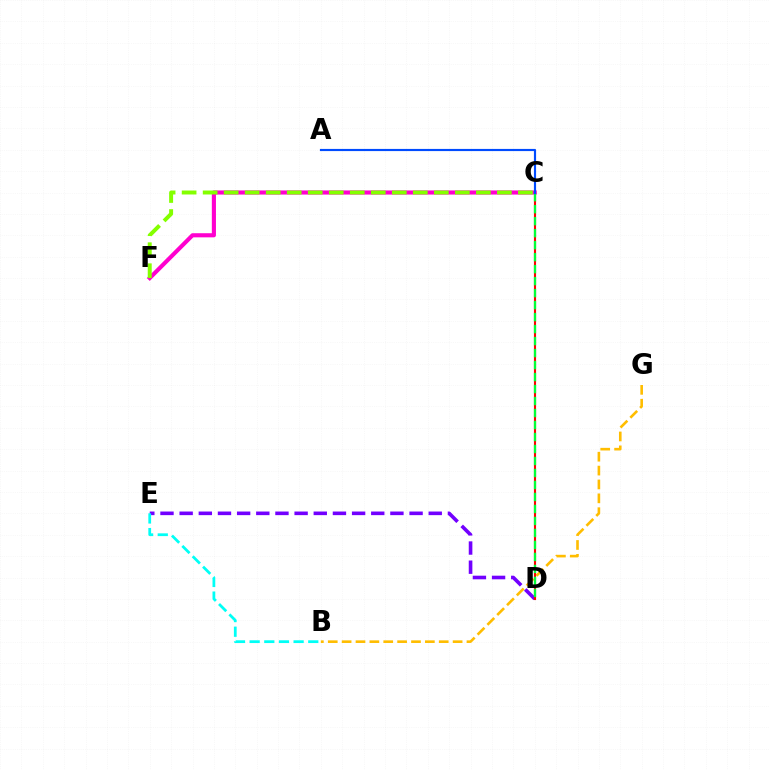{('B', 'G'): [{'color': '#ffbd00', 'line_style': 'dashed', 'thickness': 1.88}], ('C', 'F'): [{'color': '#ff00cf', 'line_style': 'solid', 'thickness': 2.97}, {'color': '#84ff00', 'line_style': 'dashed', 'thickness': 2.86}], ('D', 'E'): [{'color': '#7200ff', 'line_style': 'dashed', 'thickness': 2.6}], ('C', 'D'): [{'color': '#ff0000', 'line_style': 'solid', 'thickness': 1.53}, {'color': '#00ff39', 'line_style': 'dashed', 'thickness': 1.63}], ('B', 'E'): [{'color': '#00fff6', 'line_style': 'dashed', 'thickness': 1.99}], ('A', 'C'): [{'color': '#004bff', 'line_style': 'solid', 'thickness': 1.56}]}